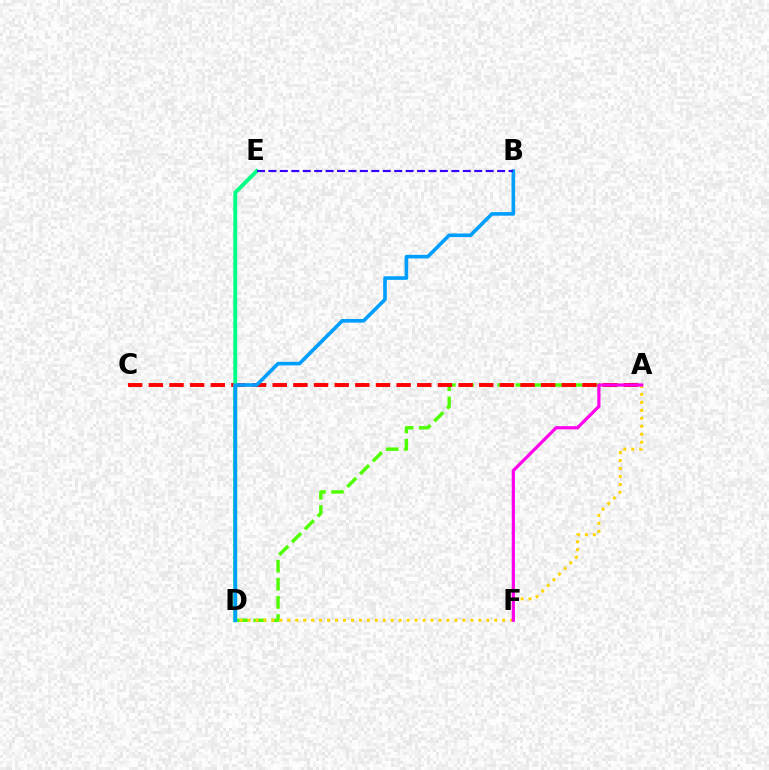{('A', 'D'): [{'color': '#4fff00', 'line_style': 'dashed', 'thickness': 2.46}, {'color': '#ffd500', 'line_style': 'dotted', 'thickness': 2.16}], ('A', 'C'): [{'color': '#ff0000', 'line_style': 'dashed', 'thickness': 2.81}], ('A', 'F'): [{'color': '#ff00ed', 'line_style': 'solid', 'thickness': 2.3}], ('D', 'E'): [{'color': '#00ff86', 'line_style': 'solid', 'thickness': 2.83}], ('B', 'D'): [{'color': '#009eff', 'line_style': 'solid', 'thickness': 2.6}], ('B', 'E'): [{'color': '#3700ff', 'line_style': 'dashed', 'thickness': 1.55}]}